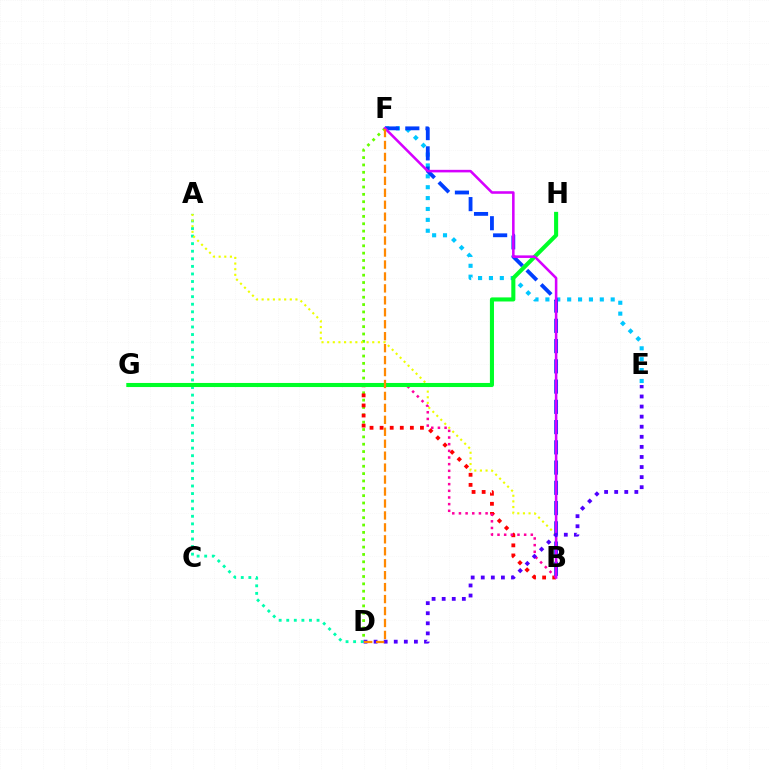{('E', 'F'): [{'color': '#00c7ff', 'line_style': 'dotted', 'thickness': 2.96}], ('D', 'F'): [{'color': '#66ff00', 'line_style': 'dotted', 'thickness': 2.0}, {'color': '#ff8800', 'line_style': 'dashed', 'thickness': 1.62}], ('B', 'G'): [{'color': '#ff0000', 'line_style': 'dotted', 'thickness': 2.74}, {'color': '#ff00a0', 'line_style': 'dotted', 'thickness': 1.81}], ('A', 'D'): [{'color': '#00ffaf', 'line_style': 'dotted', 'thickness': 2.06}], ('A', 'B'): [{'color': '#eeff00', 'line_style': 'dotted', 'thickness': 1.53}], ('G', 'H'): [{'color': '#00ff27', 'line_style': 'solid', 'thickness': 2.93}], ('B', 'F'): [{'color': '#003fff', 'line_style': 'dashed', 'thickness': 2.75}, {'color': '#d600ff', 'line_style': 'solid', 'thickness': 1.84}], ('D', 'E'): [{'color': '#4f00ff', 'line_style': 'dotted', 'thickness': 2.74}]}